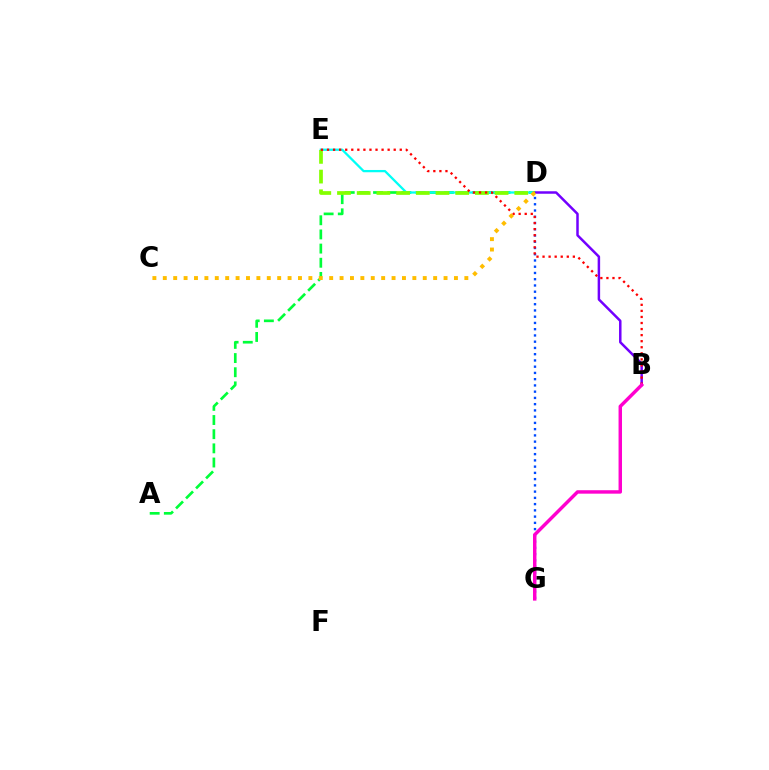{('A', 'D'): [{'color': '#00ff39', 'line_style': 'dashed', 'thickness': 1.92}], ('D', 'E'): [{'color': '#00fff6', 'line_style': 'solid', 'thickness': 1.64}, {'color': '#84ff00', 'line_style': 'dashed', 'thickness': 2.68}], ('D', 'G'): [{'color': '#004bff', 'line_style': 'dotted', 'thickness': 1.7}], ('B', 'D'): [{'color': '#7200ff', 'line_style': 'solid', 'thickness': 1.79}], ('B', 'E'): [{'color': '#ff0000', 'line_style': 'dotted', 'thickness': 1.65}], ('B', 'G'): [{'color': '#ff00cf', 'line_style': 'solid', 'thickness': 2.48}], ('C', 'D'): [{'color': '#ffbd00', 'line_style': 'dotted', 'thickness': 2.83}]}